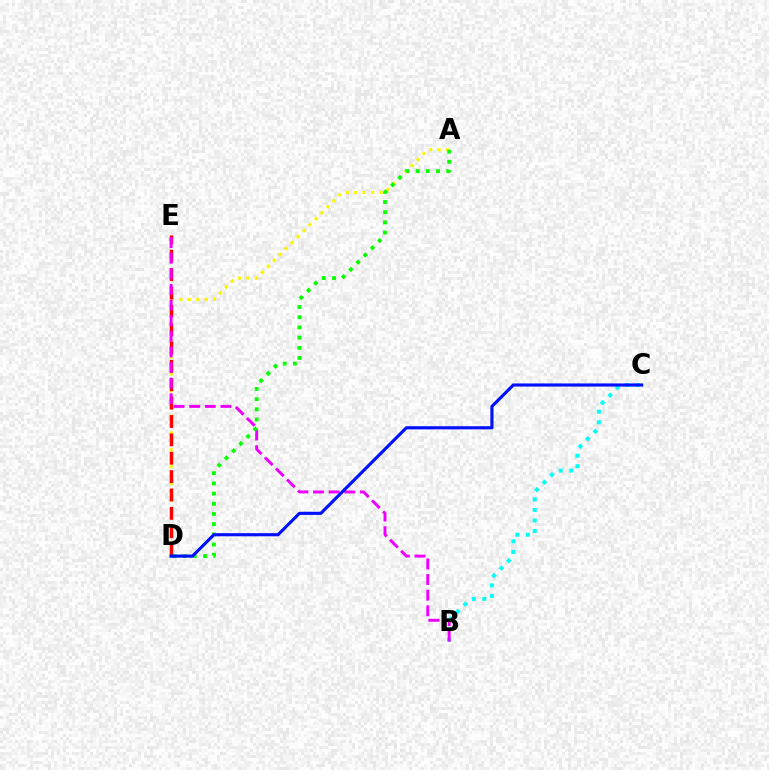{('A', 'D'): [{'color': '#fcf500', 'line_style': 'dotted', 'thickness': 2.29}, {'color': '#08ff00', 'line_style': 'dotted', 'thickness': 2.77}], ('B', 'C'): [{'color': '#00fff6', 'line_style': 'dotted', 'thickness': 2.87}], ('D', 'E'): [{'color': '#ff0000', 'line_style': 'dashed', 'thickness': 2.5}], ('B', 'E'): [{'color': '#ee00ff', 'line_style': 'dashed', 'thickness': 2.12}], ('C', 'D'): [{'color': '#0010ff', 'line_style': 'solid', 'thickness': 2.25}]}